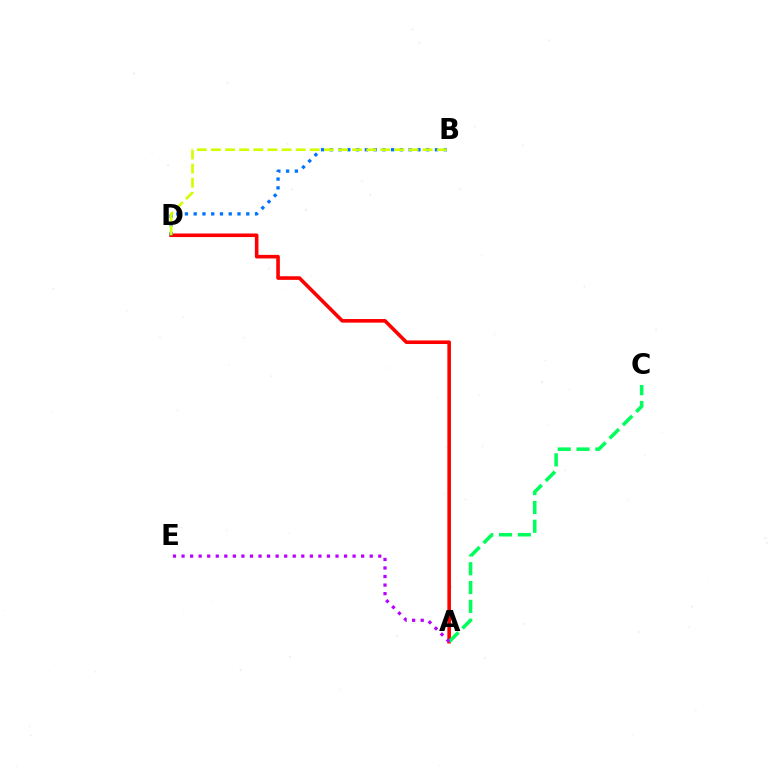{('A', 'D'): [{'color': '#ff0000', 'line_style': 'solid', 'thickness': 2.59}], ('B', 'D'): [{'color': '#0074ff', 'line_style': 'dotted', 'thickness': 2.38}, {'color': '#d1ff00', 'line_style': 'dashed', 'thickness': 1.92}], ('A', 'C'): [{'color': '#00ff5c', 'line_style': 'dashed', 'thickness': 2.56}], ('A', 'E'): [{'color': '#b900ff', 'line_style': 'dotted', 'thickness': 2.32}]}